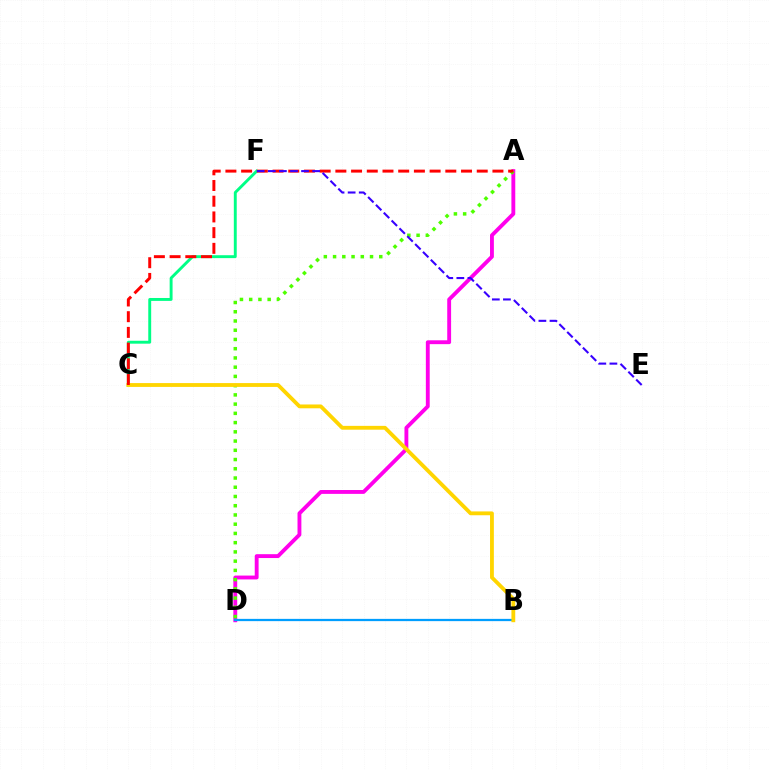{('C', 'F'): [{'color': '#00ff86', 'line_style': 'solid', 'thickness': 2.09}], ('A', 'D'): [{'color': '#ff00ed', 'line_style': 'solid', 'thickness': 2.78}, {'color': '#4fff00', 'line_style': 'dotted', 'thickness': 2.51}], ('B', 'D'): [{'color': '#009eff', 'line_style': 'solid', 'thickness': 1.62}], ('B', 'C'): [{'color': '#ffd500', 'line_style': 'solid', 'thickness': 2.75}], ('A', 'C'): [{'color': '#ff0000', 'line_style': 'dashed', 'thickness': 2.13}], ('E', 'F'): [{'color': '#3700ff', 'line_style': 'dashed', 'thickness': 1.51}]}